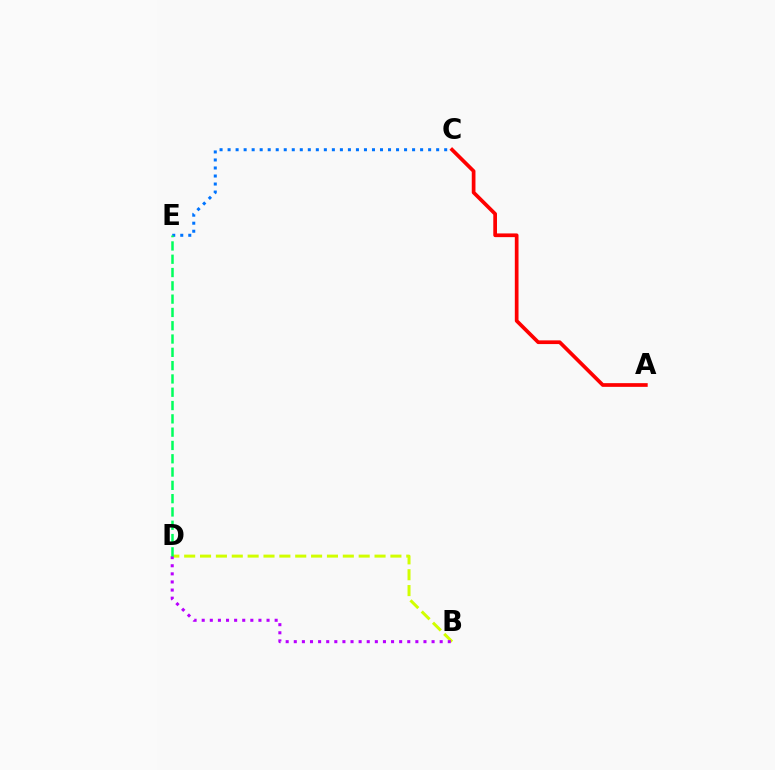{('A', 'C'): [{'color': '#ff0000', 'line_style': 'solid', 'thickness': 2.67}], ('B', 'D'): [{'color': '#d1ff00', 'line_style': 'dashed', 'thickness': 2.16}, {'color': '#b900ff', 'line_style': 'dotted', 'thickness': 2.2}], ('C', 'E'): [{'color': '#0074ff', 'line_style': 'dotted', 'thickness': 2.18}], ('D', 'E'): [{'color': '#00ff5c', 'line_style': 'dashed', 'thickness': 1.81}]}